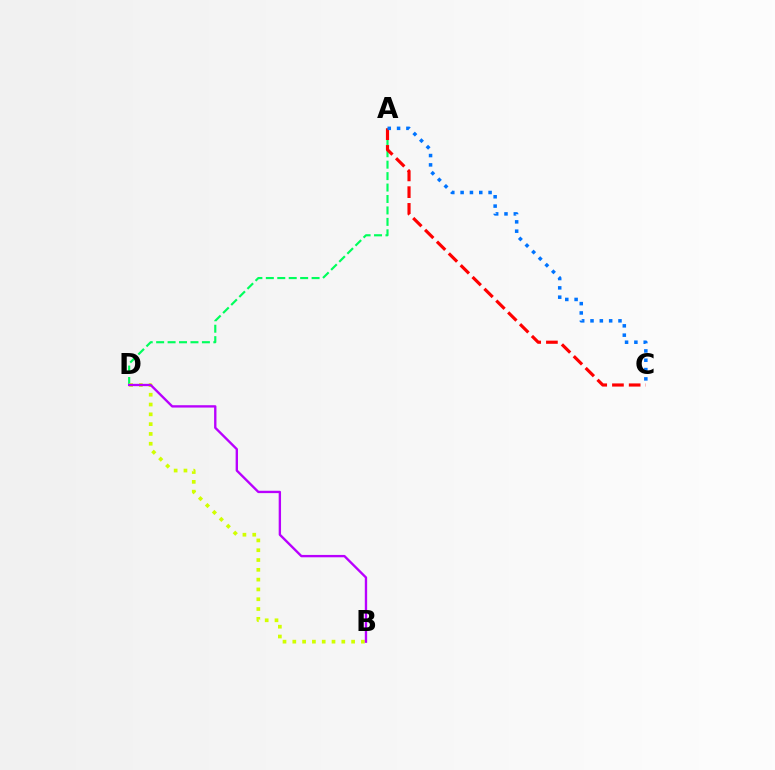{('A', 'D'): [{'color': '#00ff5c', 'line_style': 'dashed', 'thickness': 1.55}], ('A', 'C'): [{'color': '#ff0000', 'line_style': 'dashed', 'thickness': 2.27}, {'color': '#0074ff', 'line_style': 'dotted', 'thickness': 2.53}], ('B', 'D'): [{'color': '#d1ff00', 'line_style': 'dotted', 'thickness': 2.66}, {'color': '#b900ff', 'line_style': 'solid', 'thickness': 1.7}]}